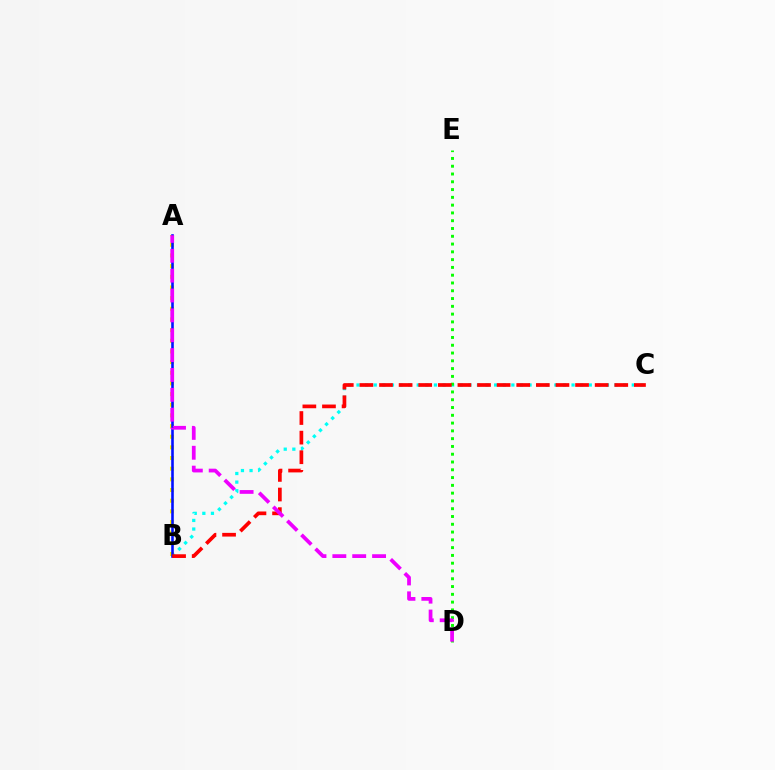{('B', 'C'): [{'color': '#00fff6', 'line_style': 'dotted', 'thickness': 2.34}, {'color': '#ff0000', 'line_style': 'dashed', 'thickness': 2.66}], ('A', 'B'): [{'color': '#fcf500', 'line_style': 'dotted', 'thickness': 2.9}, {'color': '#0010ff', 'line_style': 'solid', 'thickness': 1.87}], ('D', 'E'): [{'color': '#08ff00', 'line_style': 'dotted', 'thickness': 2.11}], ('A', 'D'): [{'color': '#ee00ff', 'line_style': 'dashed', 'thickness': 2.7}]}